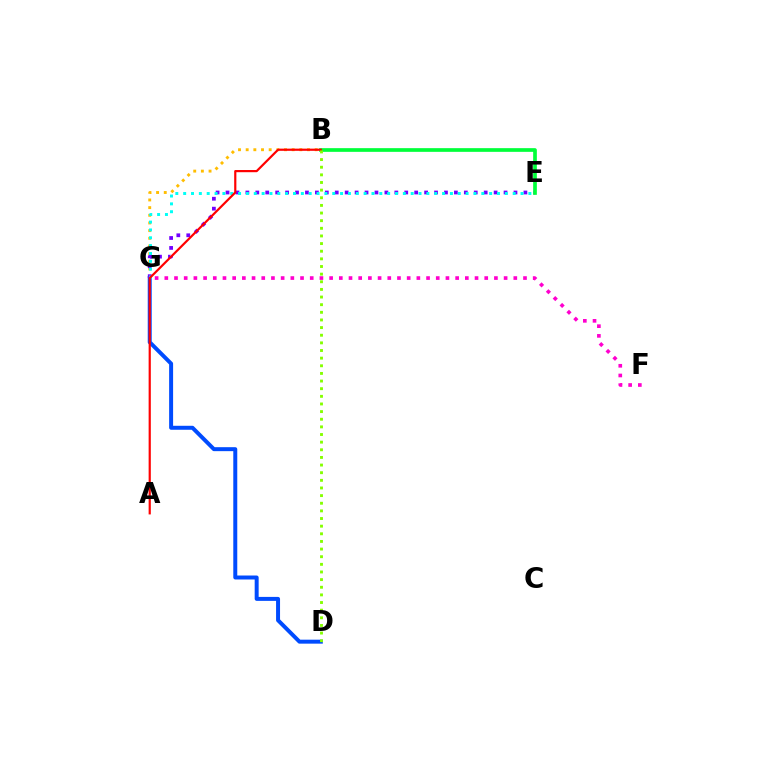{('D', 'G'): [{'color': '#004bff', 'line_style': 'solid', 'thickness': 2.86}], ('B', 'G'): [{'color': '#ffbd00', 'line_style': 'dotted', 'thickness': 2.08}], ('F', 'G'): [{'color': '#ff00cf', 'line_style': 'dotted', 'thickness': 2.63}], ('E', 'G'): [{'color': '#7200ff', 'line_style': 'dotted', 'thickness': 2.7}, {'color': '#00fff6', 'line_style': 'dotted', 'thickness': 2.13}], ('B', 'E'): [{'color': '#00ff39', 'line_style': 'solid', 'thickness': 2.65}], ('A', 'B'): [{'color': '#ff0000', 'line_style': 'solid', 'thickness': 1.57}], ('B', 'D'): [{'color': '#84ff00', 'line_style': 'dotted', 'thickness': 2.07}]}